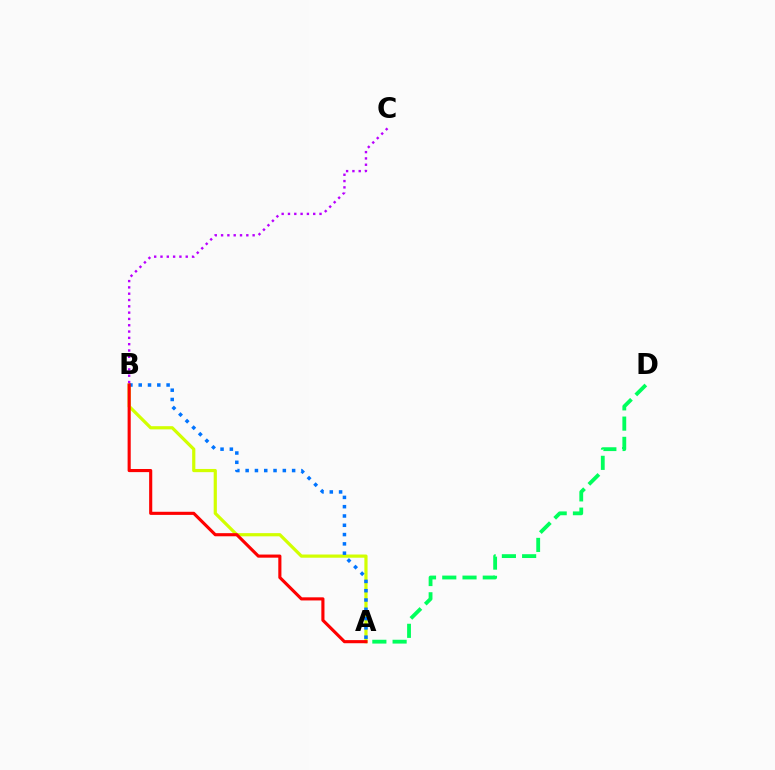{('A', 'B'): [{'color': '#d1ff00', 'line_style': 'solid', 'thickness': 2.3}, {'color': '#0074ff', 'line_style': 'dotted', 'thickness': 2.53}, {'color': '#ff0000', 'line_style': 'solid', 'thickness': 2.25}], ('A', 'D'): [{'color': '#00ff5c', 'line_style': 'dashed', 'thickness': 2.75}], ('B', 'C'): [{'color': '#b900ff', 'line_style': 'dotted', 'thickness': 1.71}]}